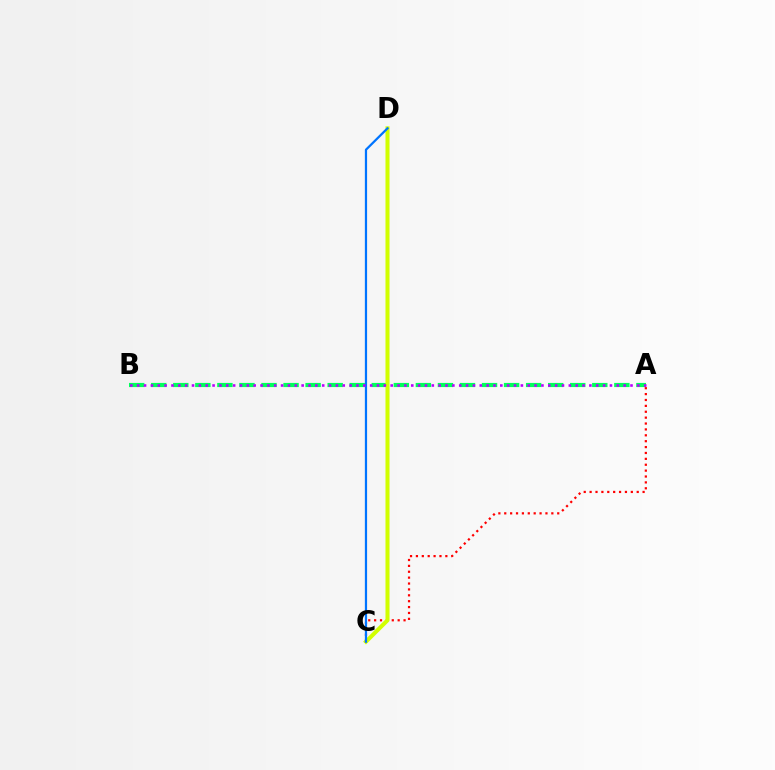{('A', 'B'): [{'color': '#00ff5c', 'line_style': 'dashed', 'thickness': 3.0}, {'color': '#b900ff', 'line_style': 'dotted', 'thickness': 1.86}], ('A', 'C'): [{'color': '#ff0000', 'line_style': 'dotted', 'thickness': 1.6}], ('C', 'D'): [{'color': '#d1ff00', 'line_style': 'solid', 'thickness': 2.9}, {'color': '#0074ff', 'line_style': 'solid', 'thickness': 1.61}]}